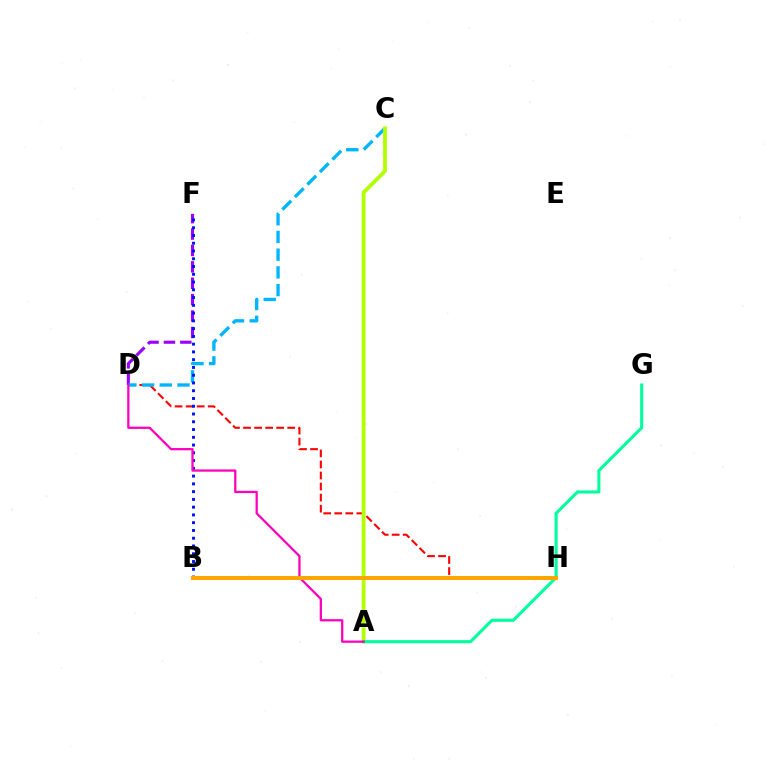{('D', 'H'): [{'color': '#ff0000', 'line_style': 'dashed', 'thickness': 1.5}], ('D', 'F'): [{'color': '#9b00ff', 'line_style': 'dashed', 'thickness': 2.23}], ('B', 'H'): [{'color': '#08ff00', 'line_style': 'solid', 'thickness': 1.8}, {'color': '#ffa500', 'line_style': 'solid', 'thickness': 2.89}], ('C', 'D'): [{'color': '#00b5ff', 'line_style': 'dashed', 'thickness': 2.4}], ('A', 'C'): [{'color': '#b3ff00', 'line_style': 'solid', 'thickness': 2.75}], ('A', 'G'): [{'color': '#00ff9d', 'line_style': 'solid', 'thickness': 2.23}], ('B', 'F'): [{'color': '#0010ff', 'line_style': 'dotted', 'thickness': 2.11}], ('A', 'D'): [{'color': '#ff00bd', 'line_style': 'solid', 'thickness': 1.63}]}